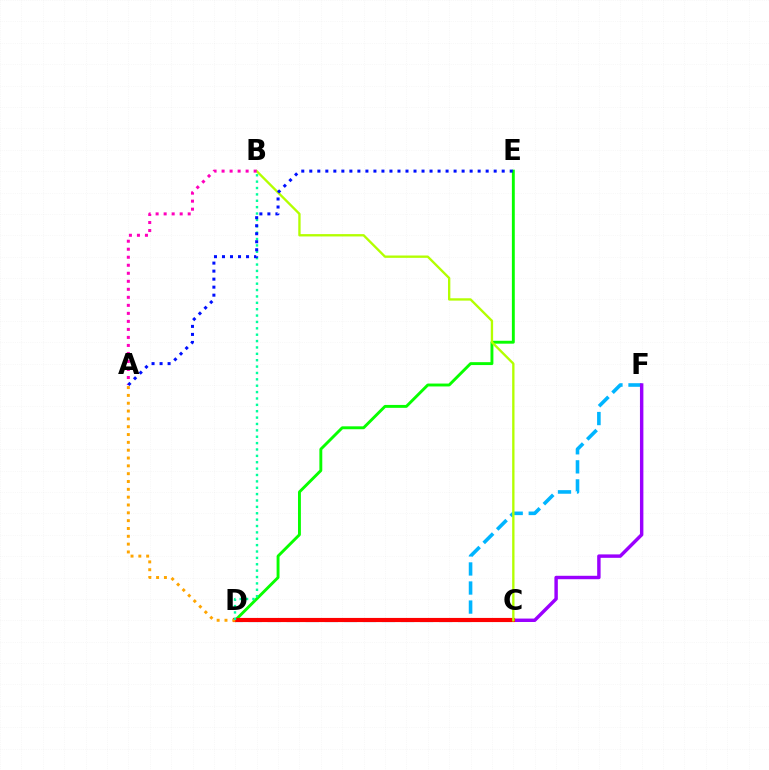{('D', 'F'): [{'color': '#00b5ff', 'line_style': 'dashed', 'thickness': 2.59}], ('D', 'E'): [{'color': '#08ff00', 'line_style': 'solid', 'thickness': 2.09}], ('C', 'F'): [{'color': '#9b00ff', 'line_style': 'solid', 'thickness': 2.47}], ('C', 'D'): [{'color': '#ff0000', 'line_style': 'solid', 'thickness': 2.98}], ('B', 'C'): [{'color': '#b3ff00', 'line_style': 'solid', 'thickness': 1.69}], ('A', 'B'): [{'color': '#ff00bd', 'line_style': 'dotted', 'thickness': 2.18}], ('A', 'D'): [{'color': '#ffa500', 'line_style': 'dotted', 'thickness': 2.13}], ('B', 'D'): [{'color': '#00ff9d', 'line_style': 'dotted', 'thickness': 1.73}], ('A', 'E'): [{'color': '#0010ff', 'line_style': 'dotted', 'thickness': 2.18}]}